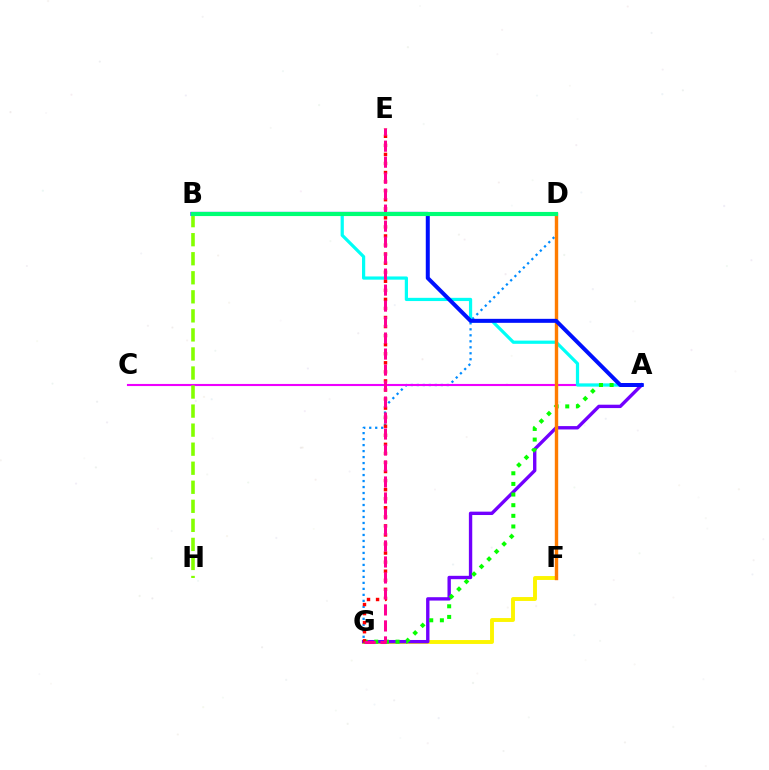{('D', 'G'): [{'color': '#008cff', 'line_style': 'dotted', 'thickness': 1.63}], ('A', 'C'): [{'color': '#ee00ff', 'line_style': 'solid', 'thickness': 1.52}], ('A', 'B'): [{'color': '#00fff6', 'line_style': 'solid', 'thickness': 2.32}, {'color': '#0010ff', 'line_style': 'solid', 'thickness': 2.88}], ('F', 'G'): [{'color': '#fcf500', 'line_style': 'solid', 'thickness': 2.8}], ('A', 'G'): [{'color': '#7200ff', 'line_style': 'solid', 'thickness': 2.43}, {'color': '#08ff00', 'line_style': 'dotted', 'thickness': 2.89}], ('D', 'F'): [{'color': '#ff7c00', 'line_style': 'solid', 'thickness': 2.45}], ('E', 'G'): [{'color': '#ff0000', 'line_style': 'dotted', 'thickness': 2.46}, {'color': '#ff0094', 'line_style': 'dashed', 'thickness': 2.17}], ('B', 'H'): [{'color': '#84ff00', 'line_style': 'dashed', 'thickness': 2.59}], ('B', 'D'): [{'color': '#00ff74', 'line_style': 'solid', 'thickness': 2.97}]}